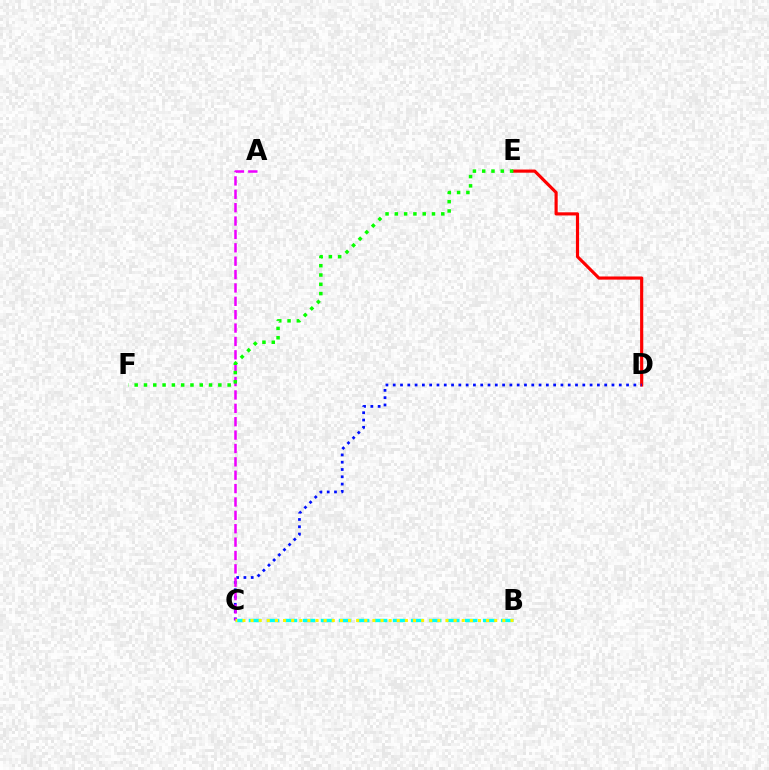{('D', 'E'): [{'color': '#ff0000', 'line_style': 'solid', 'thickness': 2.27}], ('B', 'C'): [{'color': '#00fff6', 'line_style': 'dashed', 'thickness': 2.45}, {'color': '#fcf500', 'line_style': 'dotted', 'thickness': 2.21}], ('C', 'D'): [{'color': '#0010ff', 'line_style': 'dotted', 'thickness': 1.98}], ('A', 'C'): [{'color': '#ee00ff', 'line_style': 'dashed', 'thickness': 1.82}], ('E', 'F'): [{'color': '#08ff00', 'line_style': 'dotted', 'thickness': 2.53}]}